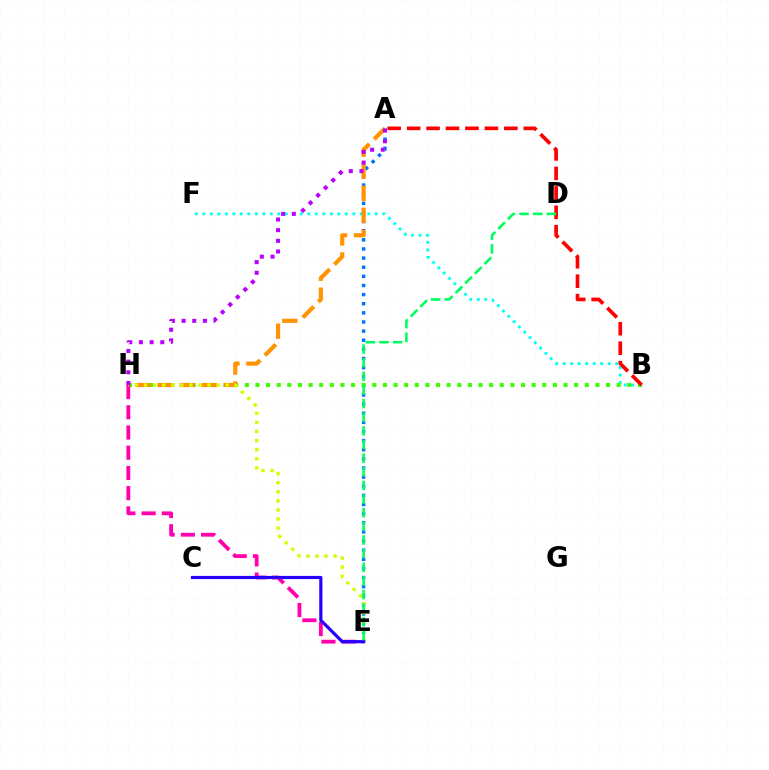{('B', 'F'): [{'color': '#00fff6', 'line_style': 'dotted', 'thickness': 2.04}], ('A', 'E'): [{'color': '#0074ff', 'line_style': 'dotted', 'thickness': 2.48}], ('B', 'H'): [{'color': '#3dff00', 'line_style': 'dotted', 'thickness': 2.89}], ('A', 'B'): [{'color': '#ff0000', 'line_style': 'dashed', 'thickness': 2.64}], ('A', 'H'): [{'color': '#ff9400', 'line_style': 'dashed', 'thickness': 2.99}, {'color': '#b900ff', 'line_style': 'dotted', 'thickness': 2.9}], ('E', 'H'): [{'color': '#ff00ac', 'line_style': 'dashed', 'thickness': 2.75}, {'color': '#d1ff00', 'line_style': 'dotted', 'thickness': 2.46}], ('C', 'E'): [{'color': '#2500ff', 'line_style': 'solid', 'thickness': 2.29}], ('D', 'E'): [{'color': '#00ff5c', 'line_style': 'dashed', 'thickness': 1.85}]}